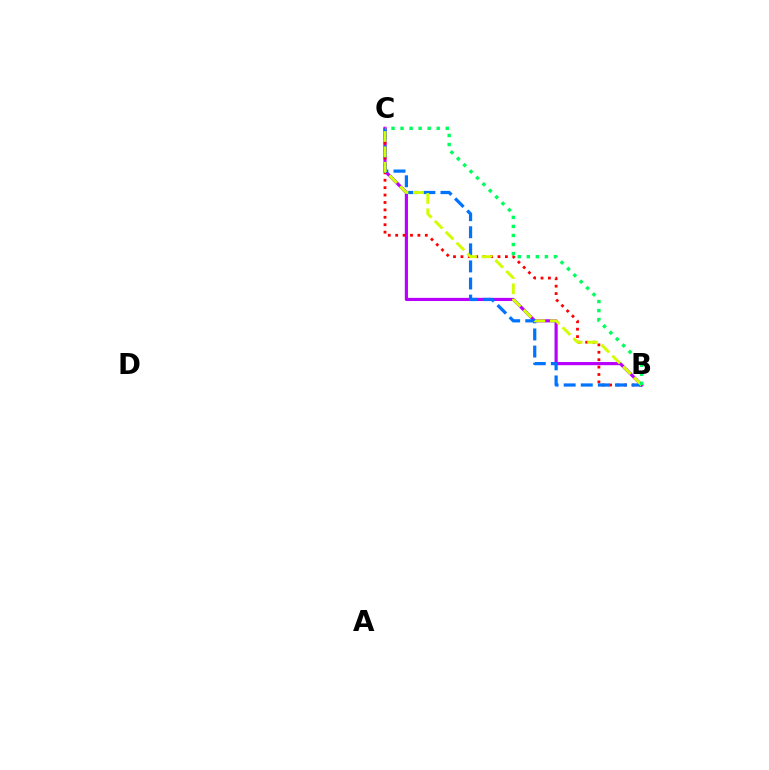{('B', 'C'): [{'color': '#b900ff', 'line_style': 'solid', 'thickness': 2.27}, {'color': '#ff0000', 'line_style': 'dotted', 'thickness': 2.01}, {'color': '#0074ff', 'line_style': 'dashed', 'thickness': 2.32}, {'color': '#d1ff00', 'line_style': 'dashed', 'thickness': 2.09}, {'color': '#00ff5c', 'line_style': 'dotted', 'thickness': 2.46}]}